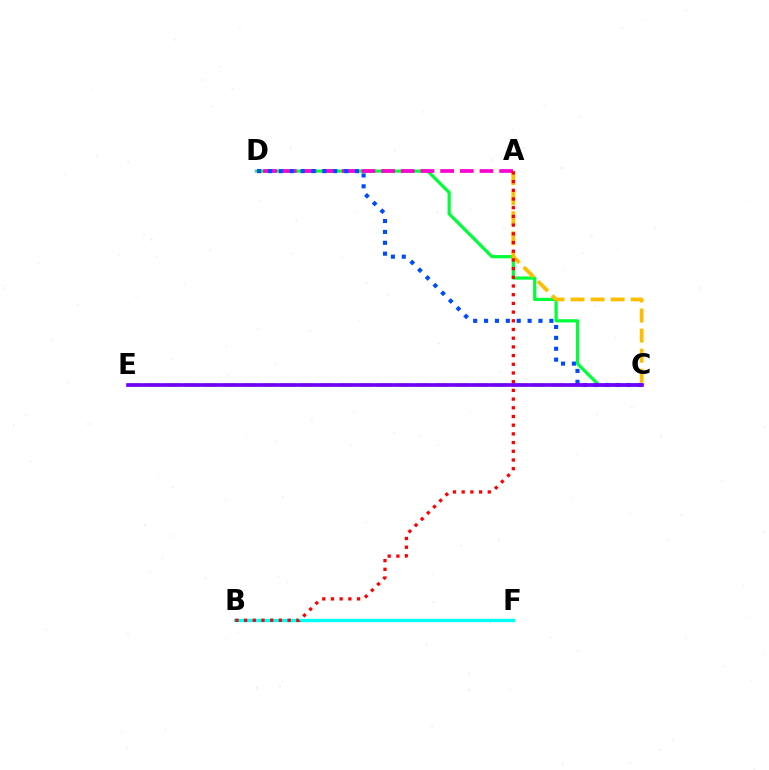{('C', 'D'): [{'color': '#00ff39', 'line_style': 'solid', 'thickness': 2.32}, {'color': '#004bff', 'line_style': 'dotted', 'thickness': 2.96}], ('A', 'C'): [{'color': '#ffbd00', 'line_style': 'dashed', 'thickness': 2.72}], ('C', 'E'): [{'color': '#84ff00', 'line_style': 'dashed', 'thickness': 2.62}, {'color': '#7200ff', 'line_style': 'solid', 'thickness': 2.65}], ('A', 'D'): [{'color': '#ff00cf', 'line_style': 'dashed', 'thickness': 2.67}], ('B', 'F'): [{'color': '#00fff6', 'line_style': 'solid', 'thickness': 2.42}], ('A', 'B'): [{'color': '#ff0000', 'line_style': 'dotted', 'thickness': 2.36}]}